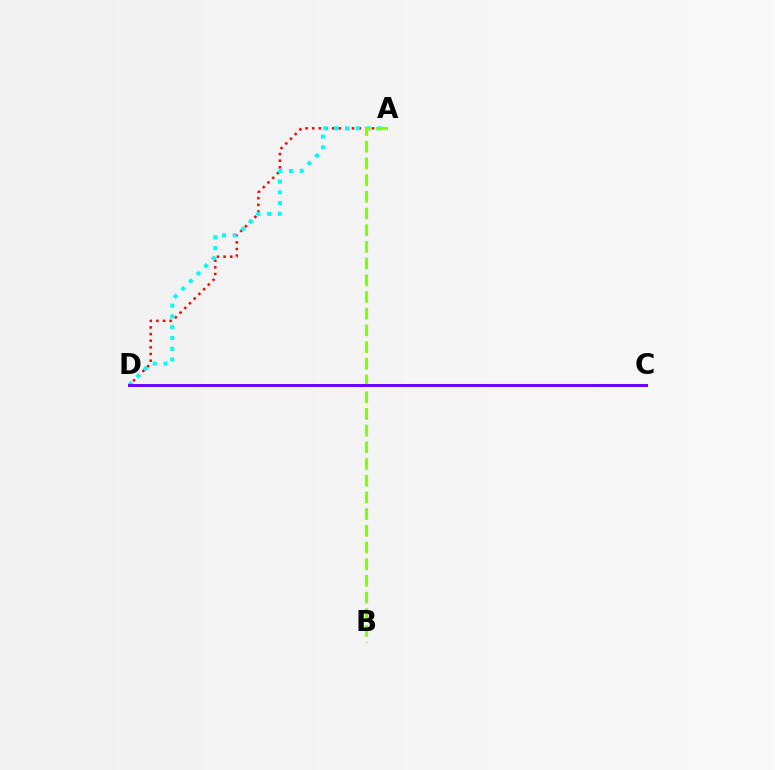{('A', 'D'): [{'color': '#ff0000', 'line_style': 'dotted', 'thickness': 1.8}, {'color': '#00fff6', 'line_style': 'dotted', 'thickness': 2.93}], ('A', 'B'): [{'color': '#84ff00', 'line_style': 'dashed', 'thickness': 2.27}], ('C', 'D'): [{'color': '#7200ff', 'line_style': 'solid', 'thickness': 2.14}]}